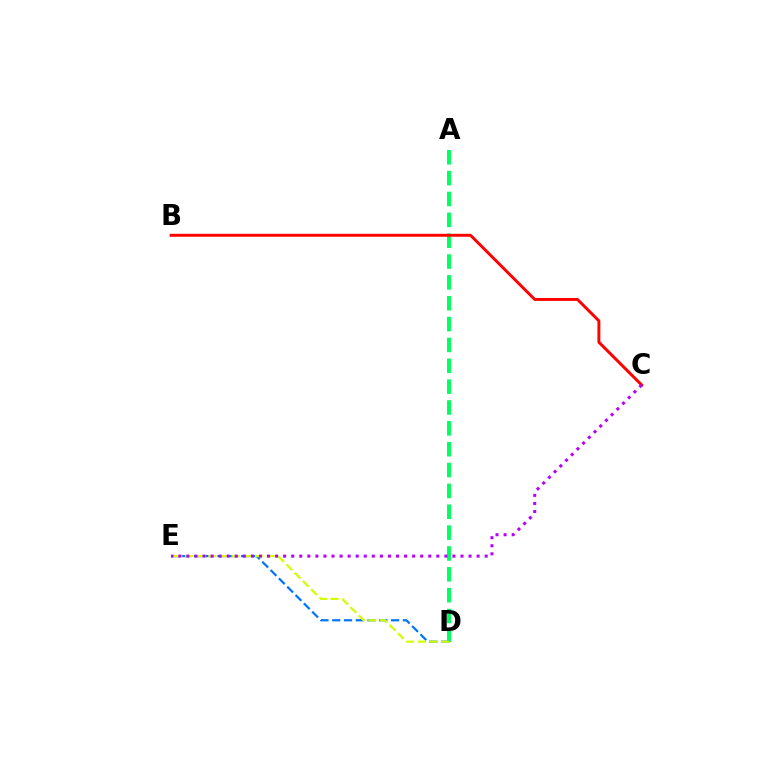{('A', 'D'): [{'color': '#00ff5c', 'line_style': 'dashed', 'thickness': 2.83}], ('D', 'E'): [{'color': '#0074ff', 'line_style': 'dashed', 'thickness': 1.6}, {'color': '#d1ff00', 'line_style': 'dashed', 'thickness': 1.58}], ('B', 'C'): [{'color': '#ff0000', 'line_style': 'solid', 'thickness': 2.12}], ('C', 'E'): [{'color': '#b900ff', 'line_style': 'dotted', 'thickness': 2.19}]}